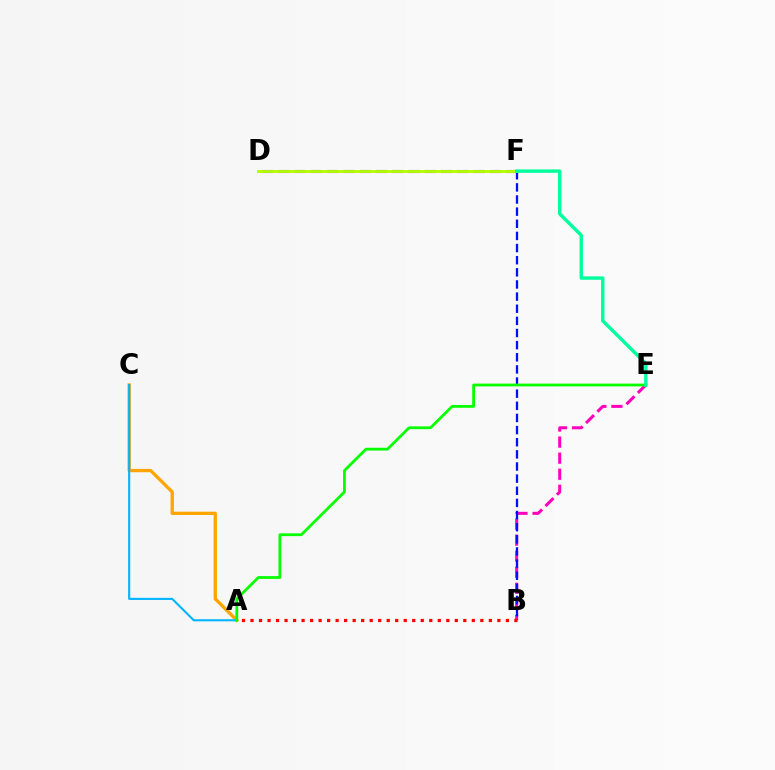{('D', 'F'): [{'color': '#9b00ff', 'line_style': 'dashed', 'thickness': 2.21}, {'color': '#b3ff00', 'line_style': 'solid', 'thickness': 2.07}], ('B', 'E'): [{'color': '#ff00bd', 'line_style': 'dashed', 'thickness': 2.18}], ('B', 'F'): [{'color': '#0010ff', 'line_style': 'dashed', 'thickness': 1.65}], ('A', 'C'): [{'color': '#ffa500', 'line_style': 'solid', 'thickness': 2.39}, {'color': '#00b5ff', 'line_style': 'solid', 'thickness': 1.51}], ('A', 'B'): [{'color': '#ff0000', 'line_style': 'dotted', 'thickness': 2.31}], ('A', 'E'): [{'color': '#08ff00', 'line_style': 'solid', 'thickness': 2.01}], ('E', 'F'): [{'color': '#00ff9d', 'line_style': 'solid', 'thickness': 2.45}]}